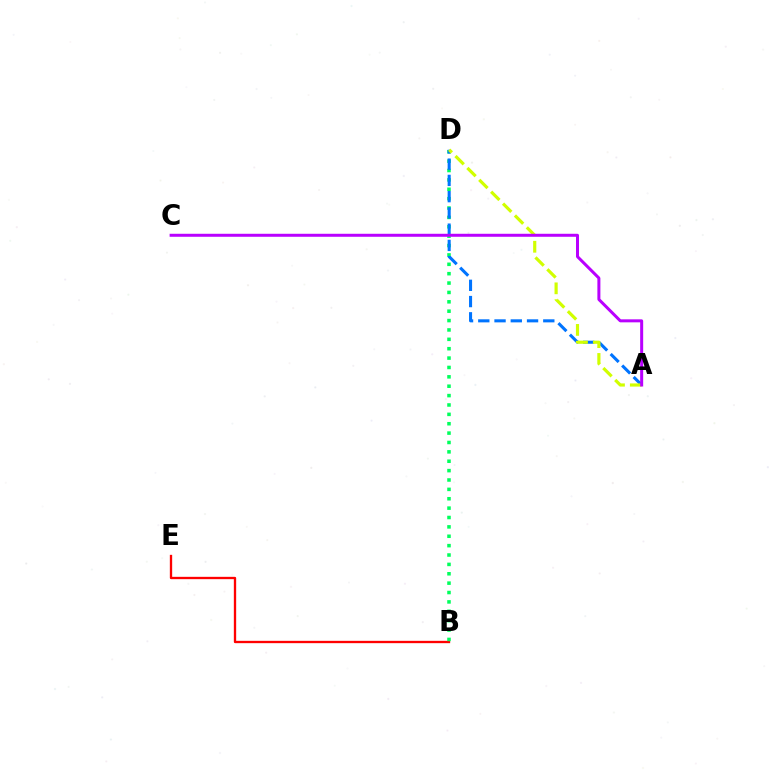{('B', 'E'): [{'color': '#ff0000', 'line_style': 'solid', 'thickness': 1.68}], ('B', 'D'): [{'color': '#00ff5c', 'line_style': 'dotted', 'thickness': 2.55}], ('A', 'D'): [{'color': '#0074ff', 'line_style': 'dashed', 'thickness': 2.21}, {'color': '#d1ff00', 'line_style': 'dashed', 'thickness': 2.28}], ('A', 'C'): [{'color': '#b900ff', 'line_style': 'solid', 'thickness': 2.16}]}